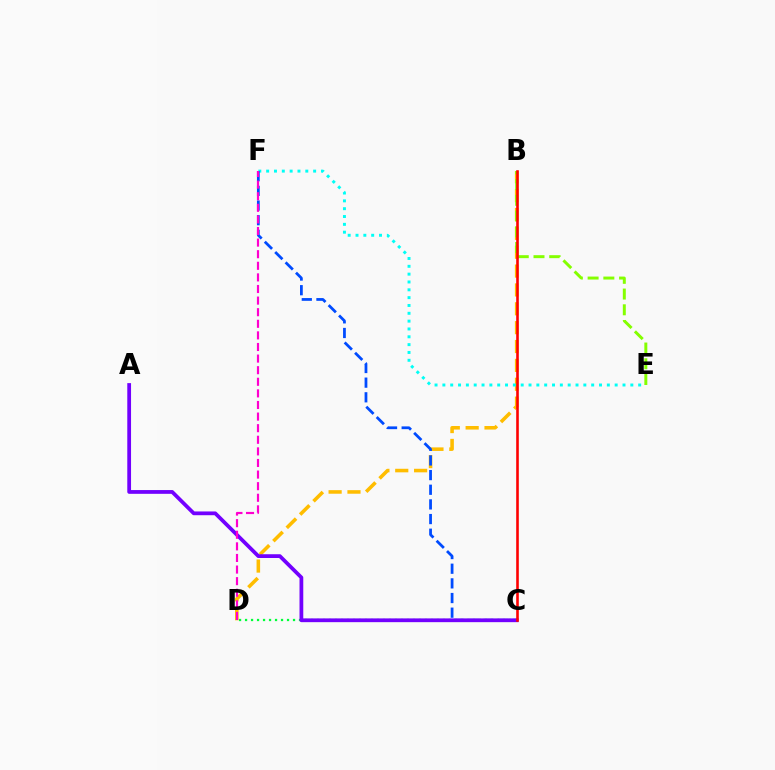{('B', 'D'): [{'color': '#ffbd00', 'line_style': 'dashed', 'thickness': 2.56}], ('B', 'E'): [{'color': '#84ff00', 'line_style': 'dashed', 'thickness': 2.14}], ('C', 'D'): [{'color': '#00ff39', 'line_style': 'dotted', 'thickness': 1.63}], ('E', 'F'): [{'color': '#00fff6', 'line_style': 'dotted', 'thickness': 2.13}], ('C', 'F'): [{'color': '#004bff', 'line_style': 'dashed', 'thickness': 1.99}], ('A', 'C'): [{'color': '#7200ff', 'line_style': 'solid', 'thickness': 2.71}], ('B', 'C'): [{'color': '#ff0000', 'line_style': 'solid', 'thickness': 1.87}], ('D', 'F'): [{'color': '#ff00cf', 'line_style': 'dashed', 'thickness': 1.58}]}